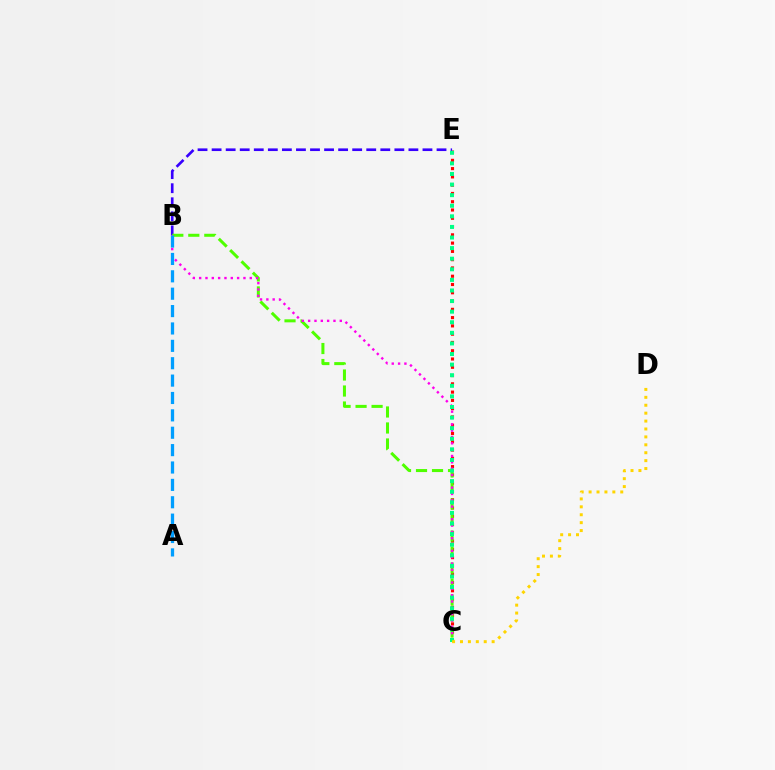{('C', 'E'): [{'color': '#ff0000', 'line_style': 'dotted', 'thickness': 2.25}, {'color': '#00ff86', 'line_style': 'dotted', 'thickness': 2.88}], ('B', 'E'): [{'color': '#3700ff', 'line_style': 'dashed', 'thickness': 1.91}], ('B', 'C'): [{'color': '#4fff00', 'line_style': 'dashed', 'thickness': 2.17}, {'color': '#ff00ed', 'line_style': 'dotted', 'thickness': 1.72}], ('A', 'B'): [{'color': '#009eff', 'line_style': 'dashed', 'thickness': 2.36}], ('C', 'D'): [{'color': '#ffd500', 'line_style': 'dotted', 'thickness': 2.15}]}